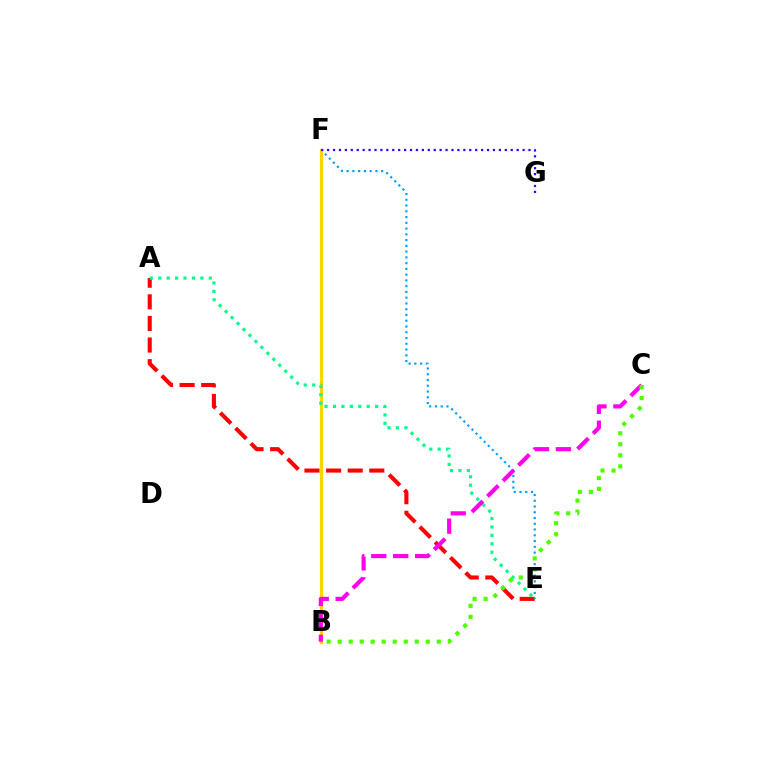{('A', 'E'): [{'color': '#ff0000', 'line_style': 'dashed', 'thickness': 2.94}, {'color': '#00ff86', 'line_style': 'dotted', 'thickness': 2.29}], ('E', 'F'): [{'color': '#009eff', 'line_style': 'dotted', 'thickness': 1.57}], ('B', 'F'): [{'color': '#ffd500', 'line_style': 'solid', 'thickness': 2.29}], ('F', 'G'): [{'color': '#3700ff', 'line_style': 'dotted', 'thickness': 1.61}], ('B', 'C'): [{'color': '#ff00ed', 'line_style': 'dashed', 'thickness': 2.98}, {'color': '#4fff00', 'line_style': 'dotted', 'thickness': 2.99}]}